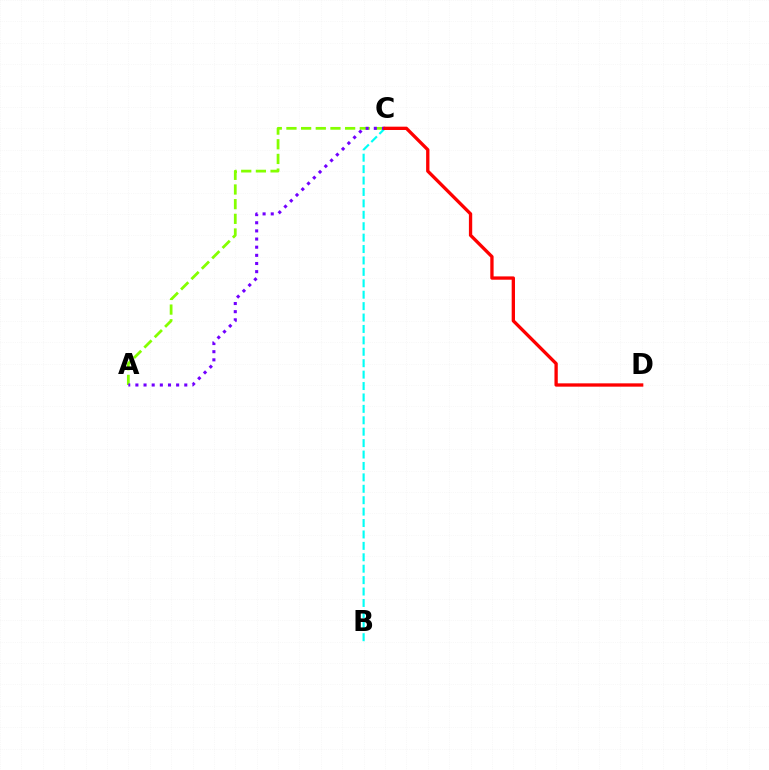{('B', 'C'): [{'color': '#00fff6', 'line_style': 'dashed', 'thickness': 1.55}], ('A', 'C'): [{'color': '#84ff00', 'line_style': 'dashed', 'thickness': 1.99}, {'color': '#7200ff', 'line_style': 'dotted', 'thickness': 2.21}], ('C', 'D'): [{'color': '#ff0000', 'line_style': 'solid', 'thickness': 2.39}]}